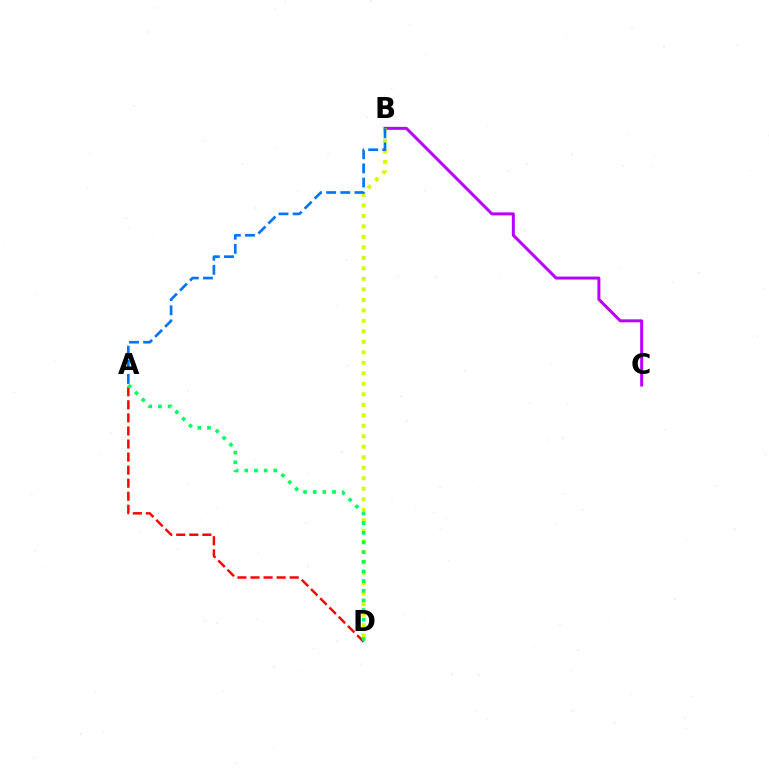{('B', 'C'): [{'color': '#b900ff', 'line_style': 'solid', 'thickness': 2.15}], ('B', 'D'): [{'color': '#d1ff00', 'line_style': 'dotted', 'thickness': 2.85}], ('A', 'D'): [{'color': '#ff0000', 'line_style': 'dashed', 'thickness': 1.77}, {'color': '#00ff5c', 'line_style': 'dotted', 'thickness': 2.62}], ('A', 'B'): [{'color': '#0074ff', 'line_style': 'dashed', 'thickness': 1.92}]}